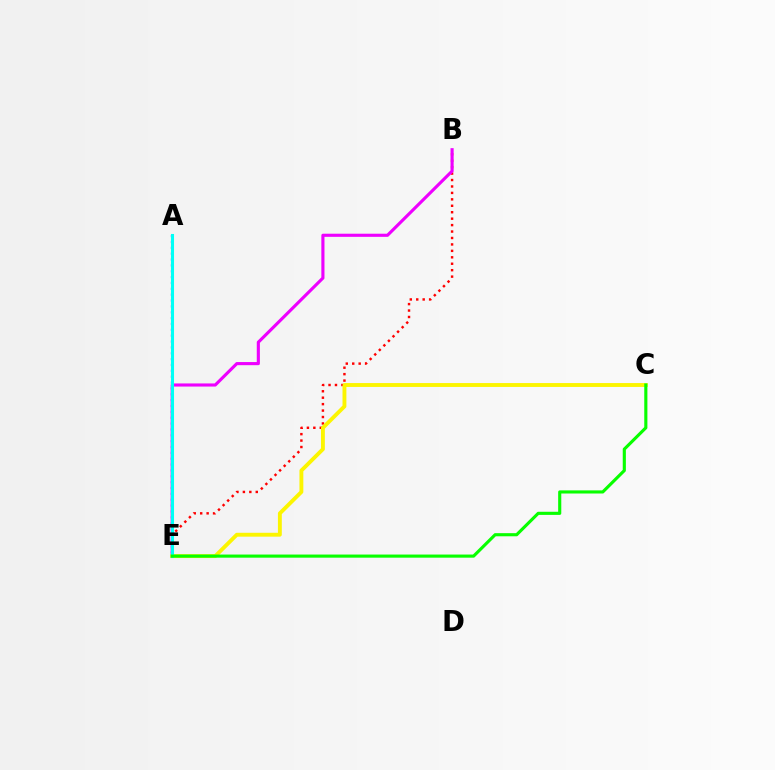{('B', 'E'): [{'color': '#ff0000', 'line_style': 'dotted', 'thickness': 1.75}, {'color': '#ee00ff', 'line_style': 'solid', 'thickness': 2.25}], ('C', 'E'): [{'color': '#fcf500', 'line_style': 'solid', 'thickness': 2.8}, {'color': '#08ff00', 'line_style': 'solid', 'thickness': 2.25}], ('A', 'E'): [{'color': '#0010ff', 'line_style': 'dotted', 'thickness': 1.59}, {'color': '#00fff6', 'line_style': 'solid', 'thickness': 2.2}]}